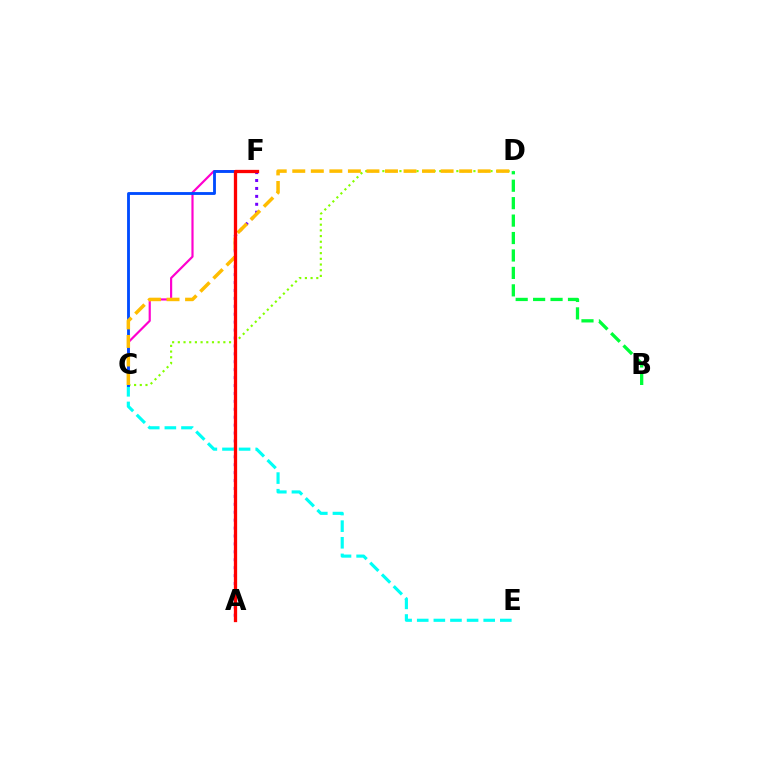{('C', 'D'): [{'color': '#84ff00', 'line_style': 'dotted', 'thickness': 1.55}, {'color': '#ffbd00', 'line_style': 'dashed', 'thickness': 2.52}], ('B', 'D'): [{'color': '#00ff39', 'line_style': 'dashed', 'thickness': 2.37}], ('C', 'F'): [{'color': '#ff00cf', 'line_style': 'solid', 'thickness': 1.57}, {'color': '#004bff', 'line_style': 'solid', 'thickness': 2.05}], ('A', 'F'): [{'color': '#7200ff', 'line_style': 'dotted', 'thickness': 2.15}, {'color': '#ff0000', 'line_style': 'solid', 'thickness': 2.37}], ('C', 'E'): [{'color': '#00fff6', 'line_style': 'dashed', 'thickness': 2.26}]}